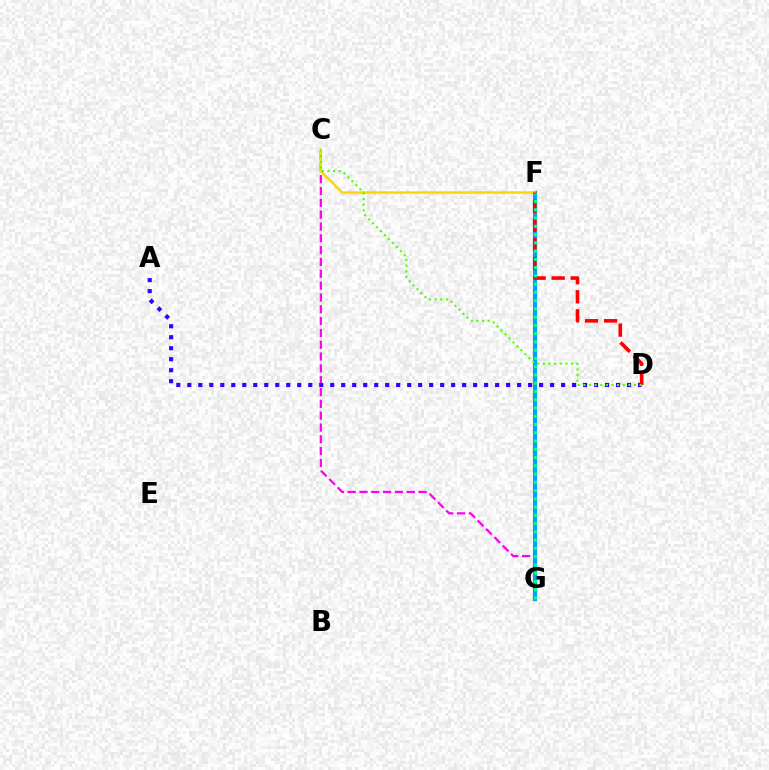{('C', 'G'): [{'color': '#ff00ed', 'line_style': 'dashed', 'thickness': 1.61}], ('F', 'G'): [{'color': '#009eff', 'line_style': 'solid', 'thickness': 2.97}, {'color': '#00ff86', 'line_style': 'dotted', 'thickness': 2.24}], ('C', 'F'): [{'color': '#ffd500', 'line_style': 'solid', 'thickness': 1.77}], ('A', 'D'): [{'color': '#3700ff', 'line_style': 'dotted', 'thickness': 2.99}], ('D', 'F'): [{'color': '#ff0000', 'line_style': 'dashed', 'thickness': 2.59}], ('C', 'D'): [{'color': '#4fff00', 'line_style': 'dotted', 'thickness': 1.53}]}